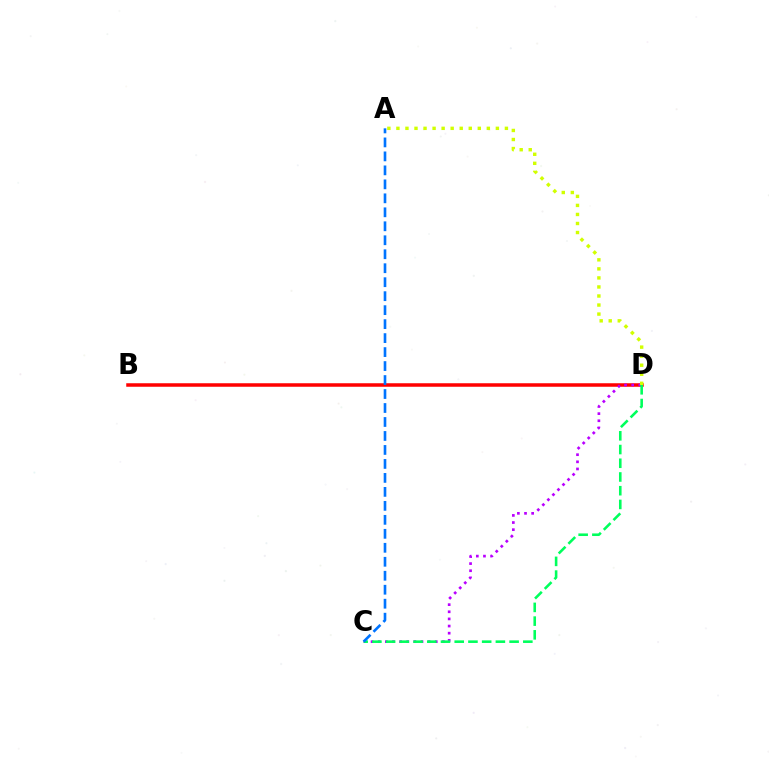{('B', 'D'): [{'color': '#ff0000', 'line_style': 'solid', 'thickness': 2.53}], ('C', 'D'): [{'color': '#b900ff', 'line_style': 'dotted', 'thickness': 1.94}, {'color': '#00ff5c', 'line_style': 'dashed', 'thickness': 1.86}], ('A', 'C'): [{'color': '#0074ff', 'line_style': 'dashed', 'thickness': 1.9}], ('A', 'D'): [{'color': '#d1ff00', 'line_style': 'dotted', 'thickness': 2.46}]}